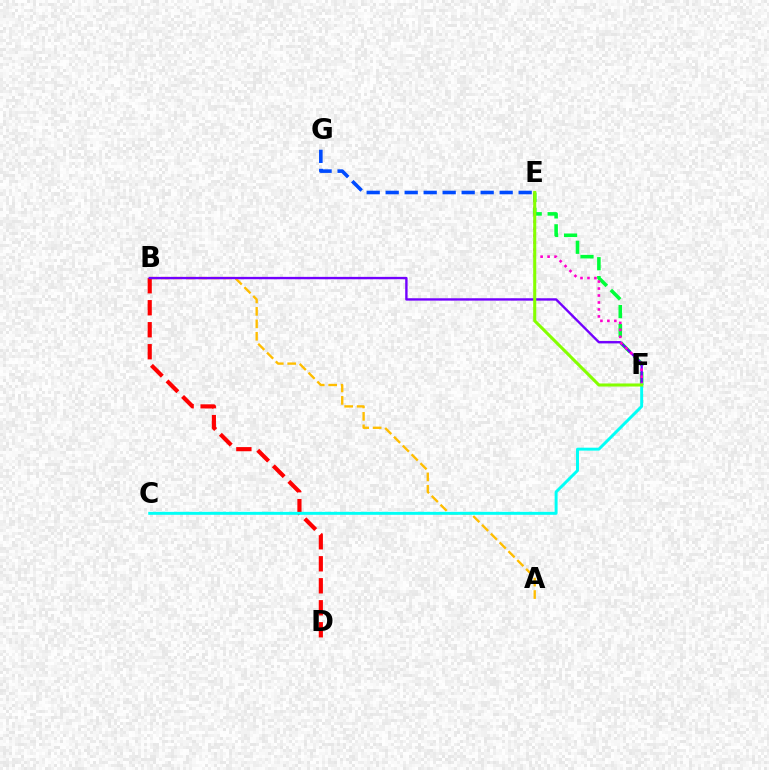{('E', 'G'): [{'color': '#004bff', 'line_style': 'dashed', 'thickness': 2.58}], ('A', 'B'): [{'color': '#ffbd00', 'line_style': 'dashed', 'thickness': 1.69}], ('E', 'F'): [{'color': '#00ff39', 'line_style': 'dashed', 'thickness': 2.57}, {'color': '#ff00cf', 'line_style': 'dotted', 'thickness': 1.89}, {'color': '#84ff00', 'line_style': 'solid', 'thickness': 2.2}], ('B', 'D'): [{'color': '#ff0000', 'line_style': 'dashed', 'thickness': 2.99}], ('B', 'F'): [{'color': '#7200ff', 'line_style': 'solid', 'thickness': 1.71}], ('C', 'F'): [{'color': '#00fff6', 'line_style': 'solid', 'thickness': 2.12}]}